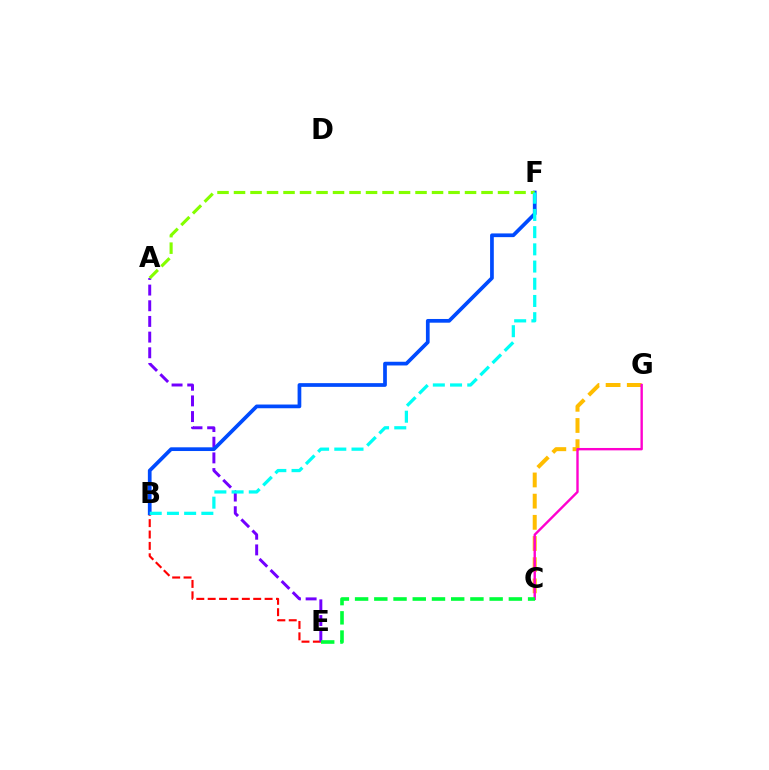{('B', 'E'): [{'color': '#ff0000', 'line_style': 'dashed', 'thickness': 1.55}], ('A', 'E'): [{'color': '#7200ff', 'line_style': 'dashed', 'thickness': 2.13}], ('C', 'G'): [{'color': '#ffbd00', 'line_style': 'dashed', 'thickness': 2.88}, {'color': '#ff00cf', 'line_style': 'solid', 'thickness': 1.72}], ('B', 'F'): [{'color': '#004bff', 'line_style': 'solid', 'thickness': 2.68}, {'color': '#00fff6', 'line_style': 'dashed', 'thickness': 2.34}], ('A', 'F'): [{'color': '#84ff00', 'line_style': 'dashed', 'thickness': 2.24}], ('C', 'E'): [{'color': '#00ff39', 'line_style': 'dashed', 'thickness': 2.61}]}